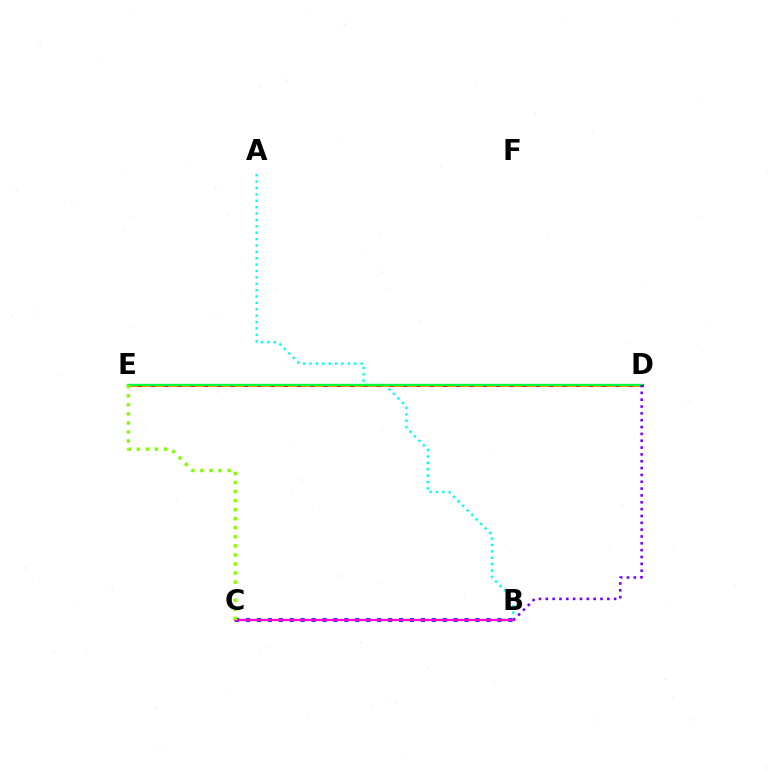{('D', 'E'): [{'color': '#ff0000', 'line_style': 'solid', 'thickness': 2.2}, {'color': '#ffbd00', 'line_style': 'dashed', 'thickness': 1.8}, {'color': '#00ff39', 'line_style': 'solid', 'thickness': 1.65}], ('A', 'B'): [{'color': '#00fff6', 'line_style': 'dotted', 'thickness': 1.73}], ('B', 'C'): [{'color': '#004bff', 'line_style': 'dotted', 'thickness': 2.97}, {'color': '#ff00cf', 'line_style': 'solid', 'thickness': 1.67}], ('B', 'D'): [{'color': '#7200ff', 'line_style': 'dotted', 'thickness': 1.86}], ('C', 'E'): [{'color': '#84ff00', 'line_style': 'dotted', 'thickness': 2.46}]}